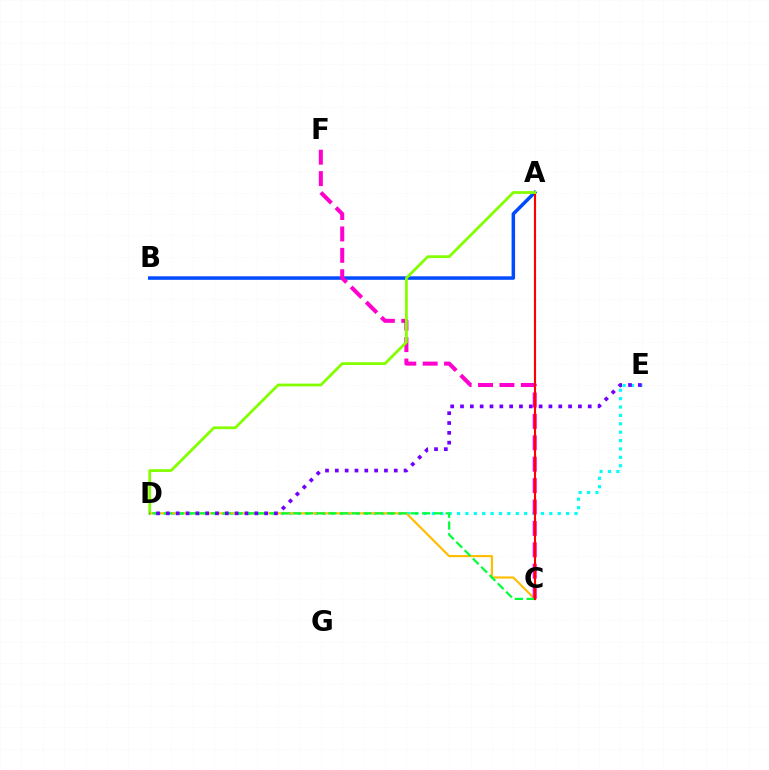{('D', 'E'): [{'color': '#00fff6', 'line_style': 'dotted', 'thickness': 2.28}, {'color': '#7200ff', 'line_style': 'dotted', 'thickness': 2.67}], ('C', 'D'): [{'color': '#ffbd00', 'line_style': 'solid', 'thickness': 1.55}, {'color': '#00ff39', 'line_style': 'dashed', 'thickness': 1.59}], ('A', 'B'): [{'color': '#004bff', 'line_style': 'solid', 'thickness': 2.52}], ('C', 'F'): [{'color': '#ff00cf', 'line_style': 'dashed', 'thickness': 2.91}], ('A', 'C'): [{'color': '#ff0000', 'line_style': 'solid', 'thickness': 1.54}], ('A', 'D'): [{'color': '#84ff00', 'line_style': 'solid', 'thickness': 2.01}]}